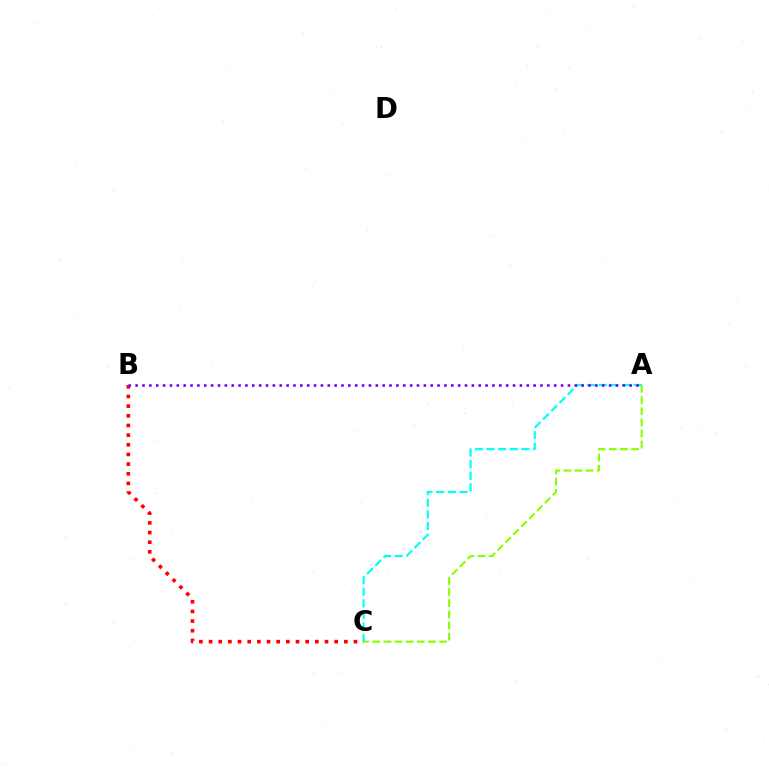{('A', 'C'): [{'color': '#84ff00', 'line_style': 'dashed', 'thickness': 1.51}, {'color': '#00fff6', 'line_style': 'dashed', 'thickness': 1.58}], ('B', 'C'): [{'color': '#ff0000', 'line_style': 'dotted', 'thickness': 2.62}], ('A', 'B'): [{'color': '#7200ff', 'line_style': 'dotted', 'thickness': 1.86}]}